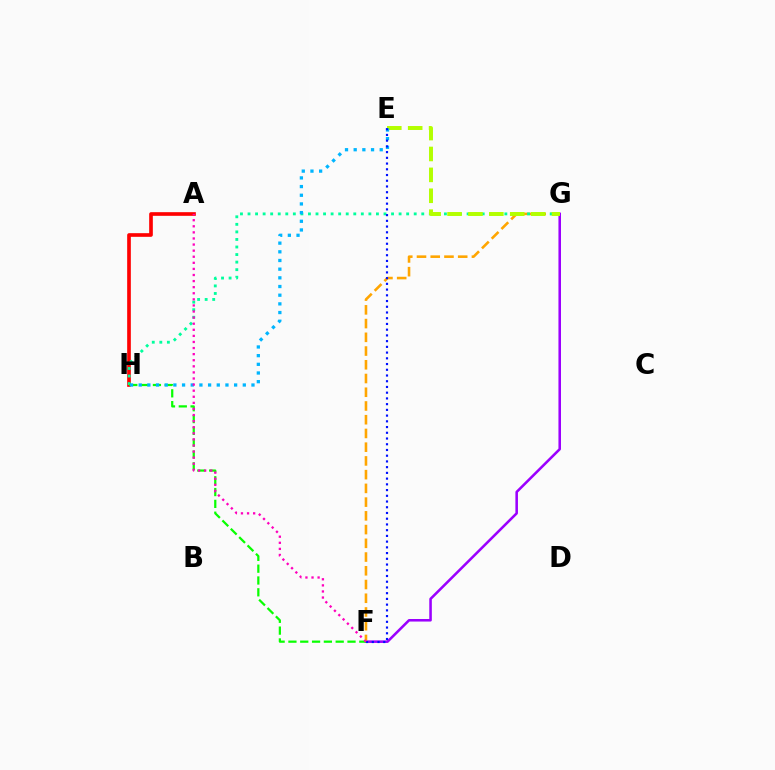{('F', 'G'): [{'color': '#9b00ff', 'line_style': 'solid', 'thickness': 1.84}, {'color': '#ffa500', 'line_style': 'dashed', 'thickness': 1.87}], ('A', 'H'): [{'color': '#ff0000', 'line_style': 'solid', 'thickness': 2.63}], ('G', 'H'): [{'color': '#00ff9d', 'line_style': 'dotted', 'thickness': 2.05}], ('F', 'H'): [{'color': '#08ff00', 'line_style': 'dashed', 'thickness': 1.61}], ('E', 'G'): [{'color': '#b3ff00', 'line_style': 'dashed', 'thickness': 2.84}], ('E', 'H'): [{'color': '#00b5ff', 'line_style': 'dotted', 'thickness': 2.36}], ('E', 'F'): [{'color': '#0010ff', 'line_style': 'dotted', 'thickness': 1.56}], ('A', 'F'): [{'color': '#ff00bd', 'line_style': 'dotted', 'thickness': 1.65}]}